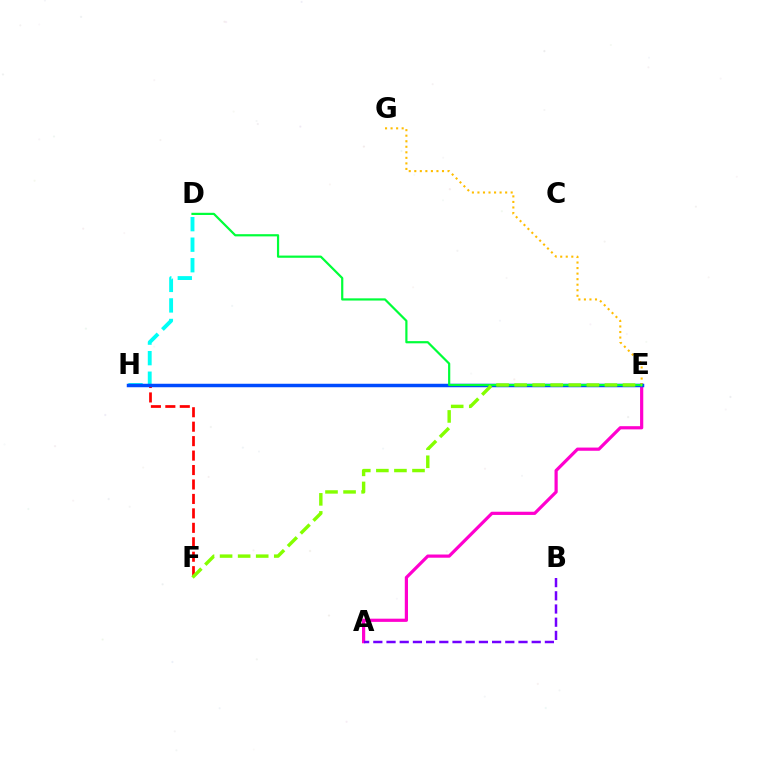{('D', 'H'): [{'color': '#00fff6', 'line_style': 'dashed', 'thickness': 2.79}], ('F', 'H'): [{'color': '#ff0000', 'line_style': 'dashed', 'thickness': 1.96}], ('A', 'E'): [{'color': '#ff00cf', 'line_style': 'solid', 'thickness': 2.3}], ('A', 'B'): [{'color': '#7200ff', 'line_style': 'dashed', 'thickness': 1.79}], ('E', 'G'): [{'color': '#ffbd00', 'line_style': 'dotted', 'thickness': 1.51}], ('E', 'H'): [{'color': '#004bff', 'line_style': 'solid', 'thickness': 2.5}], ('D', 'E'): [{'color': '#00ff39', 'line_style': 'solid', 'thickness': 1.59}], ('E', 'F'): [{'color': '#84ff00', 'line_style': 'dashed', 'thickness': 2.45}]}